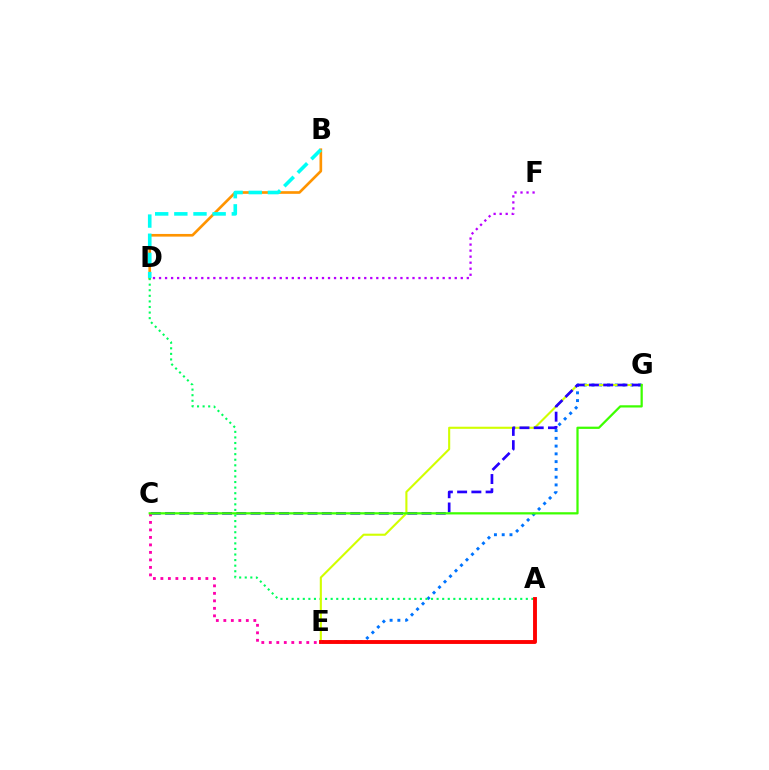{('B', 'D'): [{'color': '#ff9400', 'line_style': 'solid', 'thickness': 1.92}, {'color': '#00fff6', 'line_style': 'dashed', 'thickness': 2.6}], ('E', 'G'): [{'color': '#0074ff', 'line_style': 'dotted', 'thickness': 2.11}, {'color': '#d1ff00', 'line_style': 'solid', 'thickness': 1.52}], ('A', 'D'): [{'color': '#00ff5c', 'line_style': 'dotted', 'thickness': 1.51}], ('C', 'G'): [{'color': '#2500ff', 'line_style': 'dashed', 'thickness': 1.94}, {'color': '#3dff00', 'line_style': 'solid', 'thickness': 1.62}], ('A', 'E'): [{'color': '#ff0000', 'line_style': 'solid', 'thickness': 2.8}], ('C', 'E'): [{'color': '#ff00ac', 'line_style': 'dotted', 'thickness': 2.04}], ('D', 'F'): [{'color': '#b900ff', 'line_style': 'dotted', 'thickness': 1.64}]}